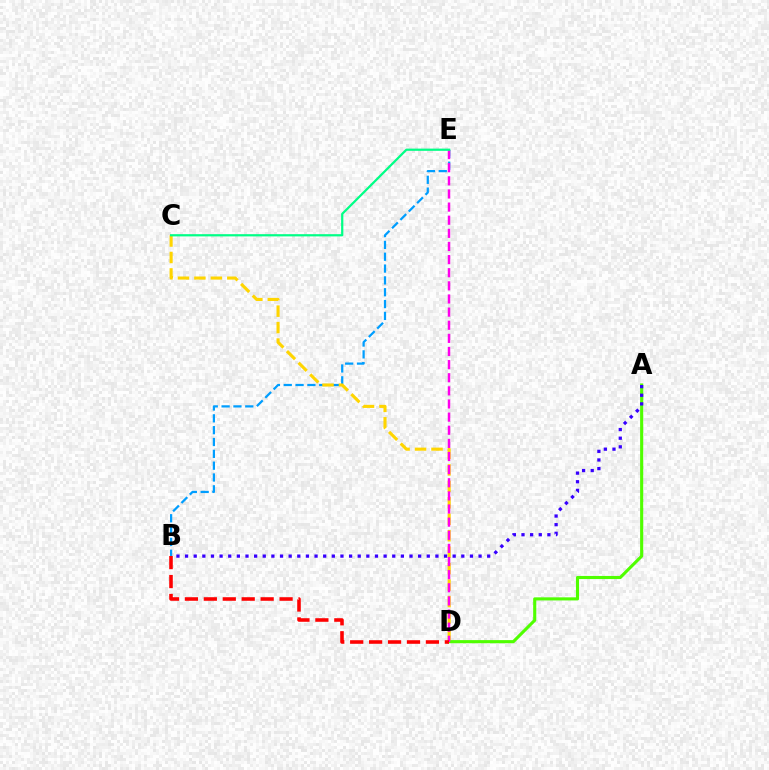{('A', 'D'): [{'color': '#4fff00', 'line_style': 'solid', 'thickness': 2.23}], ('B', 'E'): [{'color': '#009eff', 'line_style': 'dashed', 'thickness': 1.61}], ('C', 'D'): [{'color': '#ffd500', 'line_style': 'dashed', 'thickness': 2.24}], ('D', 'E'): [{'color': '#ff00ed', 'line_style': 'dashed', 'thickness': 1.78}], ('B', 'D'): [{'color': '#ff0000', 'line_style': 'dashed', 'thickness': 2.57}], ('C', 'E'): [{'color': '#00ff86', 'line_style': 'solid', 'thickness': 1.6}], ('A', 'B'): [{'color': '#3700ff', 'line_style': 'dotted', 'thickness': 2.35}]}